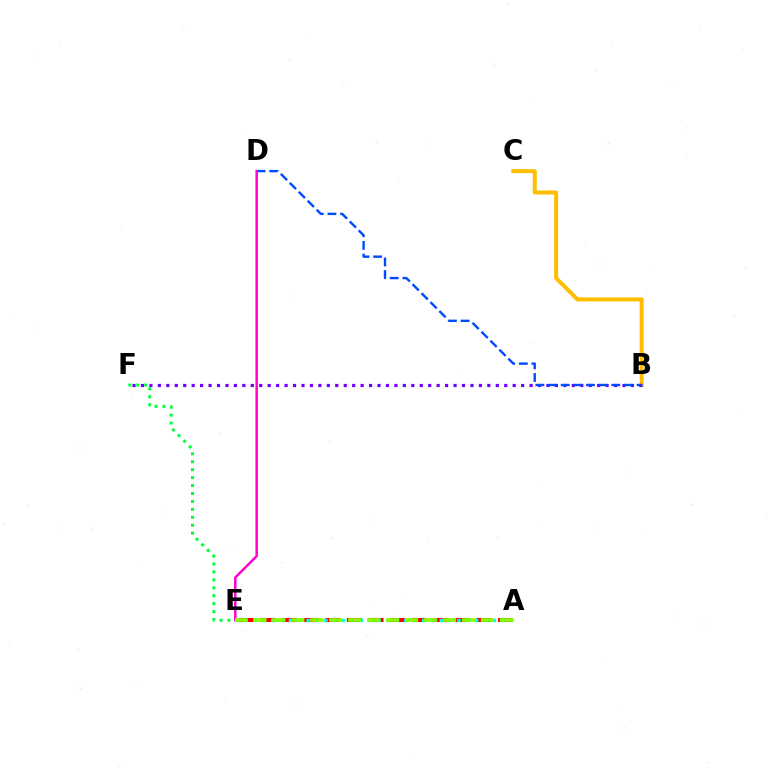{('E', 'F'): [{'color': '#00ff39', 'line_style': 'dotted', 'thickness': 2.16}], ('A', 'E'): [{'color': '#ff0000', 'line_style': 'dashed', 'thickness': 2.93}, {'color': '#00fff6', 'line_style': 'dotted', 'thickness': 2.41}, {'color': '#84ff00', 'line_style': 'dashed', 'thickness': 2.58}], ('B', 'C'): [{'color': '#ffbd00', 'line_style': 'solid', 'thickness': 2.88}], ('B', 'F'): [{'color': '#7200ff', 'line_style': 'dotted', 'thickness': 2.3}], ('B', 'D'): [{'color': '#004bff', 'line_style': 'dashed', 'thickness': 1.72}], ('D', 'E'): [{'color': '#ff00cf', 'line_style': 'solid', 'thickness': 1.78}]}